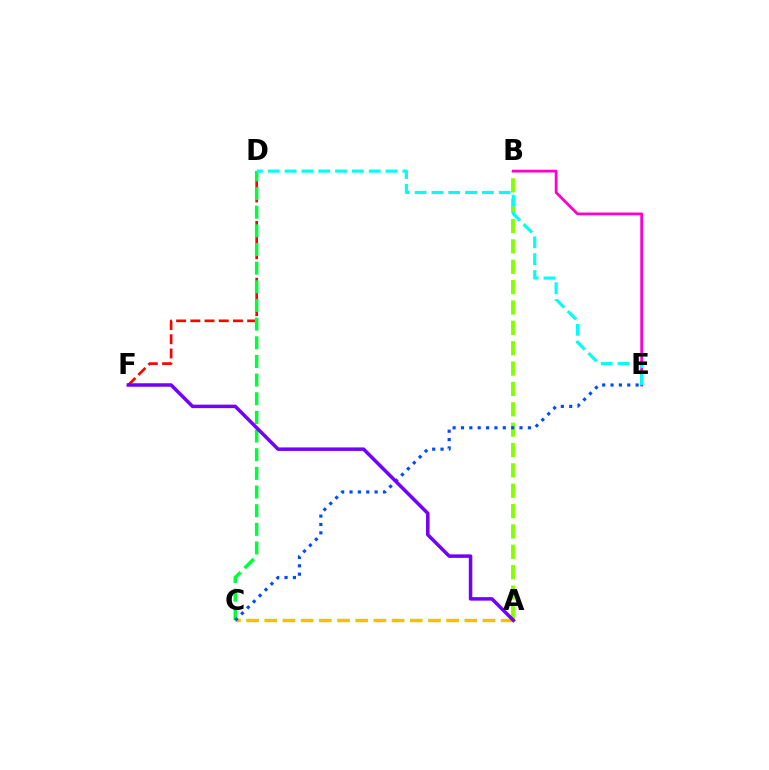{('D', 'F'): [{'color': '#ff0000', 'line_style': 'dashed', 'thickness': 1.93}], ('C', 'D'): [{'color': '#00ff39', 'line_style': 'dashed', 'thickness': 2.53}], ('A', 'C'): [{'color': '#ffbd00', 'line_style': 'dashed', 'thickness': 2.47}], ('A', 'B'): [{'color': '#84ff00', 'line_style': 'dashed', 'thickness': 2.77}], ('B', 'E'): [{'color': '#ff00cf', 'line_style': 'solid', 'thickness': 2.0}], ('C', 'E'): [{'color': '#004bff', 'line_style': 'dotted', 'thickness': 2.27}], ('D', 'E'): [{'color': '#00fff6', 'line_style': 'dashed', 'thickness': 2.29}], ('A', 'F'): [{'color': '#7200ff', 'line_style': 'solid', 'thickness': 2.52}]}